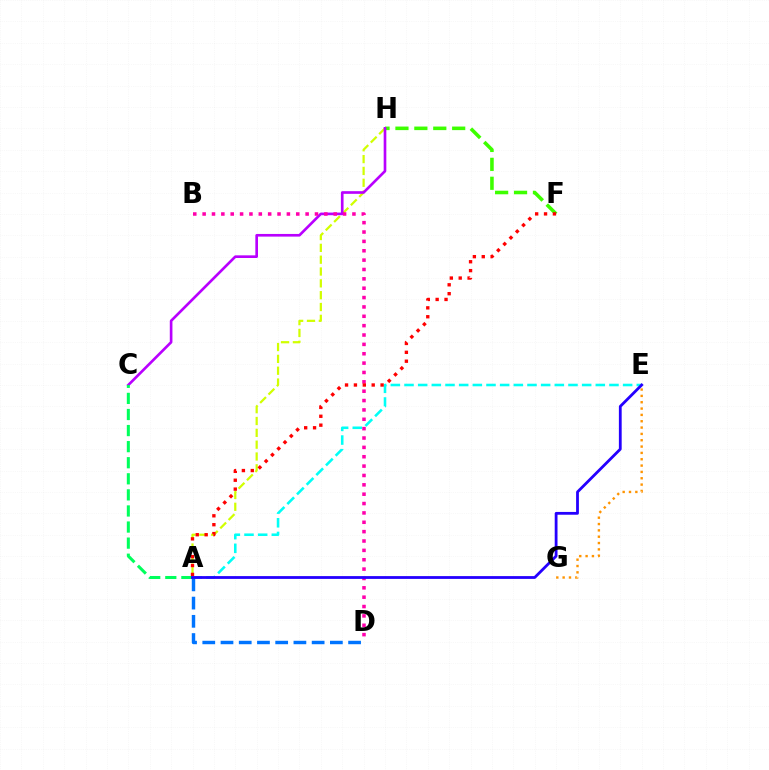{('F', 'H'): [{'color': '#3dff00', 'line_style': 'dashed', 'thickness': 2.57}], ('E', 'G'): [{'color': '#ff9400', 'line_style': 'dotted', 'thickness': 1.72}], ('A', 'H'): [{'color': '#d1ff00', 'line_style': 'dashed', 'thickness': 1.61}], ('A', 'E'): [{'color': '#00fff6', 'line_style': 'dashed', 'thickness': 1.86}, {'color': '#2500ff', 'line_style': 'solid', 'thickness': 2.01}], ('C', 'H'): [{'color': '#b900ff', 'line_style': 'solid', 'thickness': 1.91}], ('A', 'C'): [{'color': '#00ff5c', 'line_style': 'dashed', 'thickness': 2.18}], ('B', 'D'): [{'color': '#ff00ac', 'line_style': 'dotted', 'thickness': 2.54}], ('A', 'F'): [{'color': '#ff0000', 'line_style': 'dotted', 'thickness': 2.42}], ('A', 'D'): [{'color': '#0074ff', 'line_style': 'dashed', 'thickness': 2.48}]}